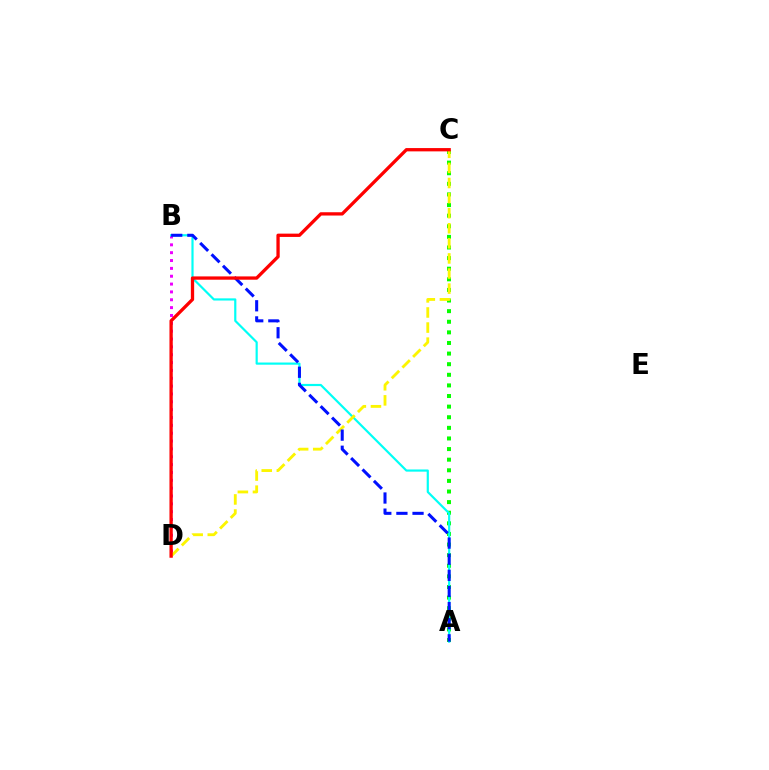{('A', 'C'): [{'color': '#08ff00', 'line_style': 'dotted', 'thickness': 2.88}], ('B', 'D'): [{'color': '#ee00ff', 'line_style': 'dotted', 'thickness': 2.13}], ('A', 'B'): [{'color': '#00fff6', 'line_style': 'solid', 'thickness': 1.57}, {'color': '#0010ff', 'line_style': 'dashed', 'thickness': 2.19}], ('C', 'D'): [{'color': '#fcf500', 'line_style': 'dashed', 'thickness': 2.05}, {'color': '#ff0000', 'line_style': 'solid', 'thickness': 2.37}]}